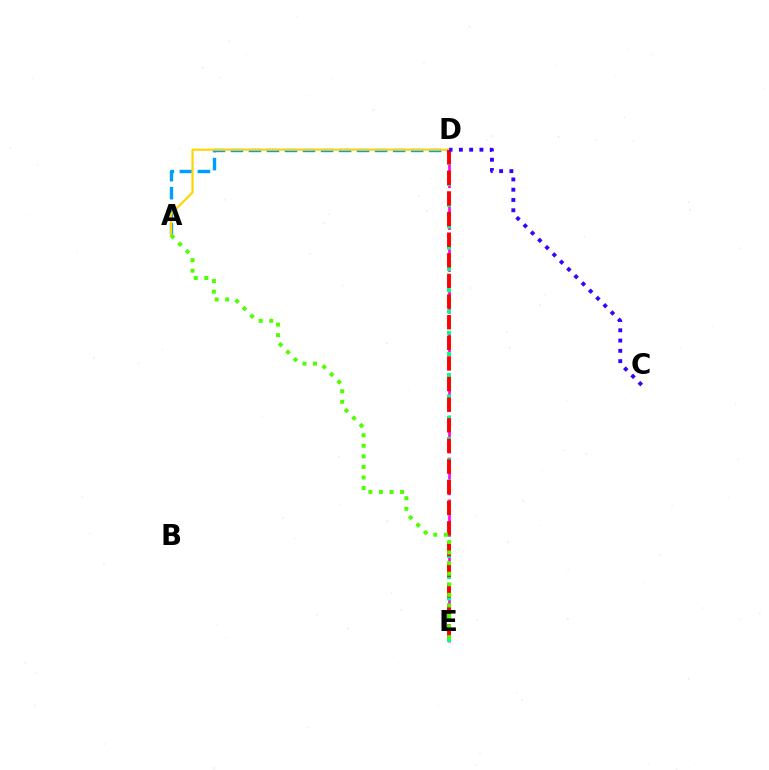{('D', 'E'): [{'color': '#ff00ed', 'line_style': 'dashed', 'thickness': 1.9}, {'color': '#00ff86', 'line_style': 'dotted', 'thickness': 2.89}, {'color': '#ff0000', 'line_style': 'dashed', 'thickness': 2.8}], ('A', 'D'): [{'color': '#009eff', 'line_style': 'dashed', 'thickness': 2.45}, {'color': '#ffd500', 'line_style': 'solid', 'thickness': 1.56}], ('C', 'D'): [{'color': '#3700ff', 'line_style': 'dotted', 'thickness': 2.79}], ('A', 'E'): [{'color': '#4fff00', 'line_style': 'dotted', 'thickness': 2.87}]}